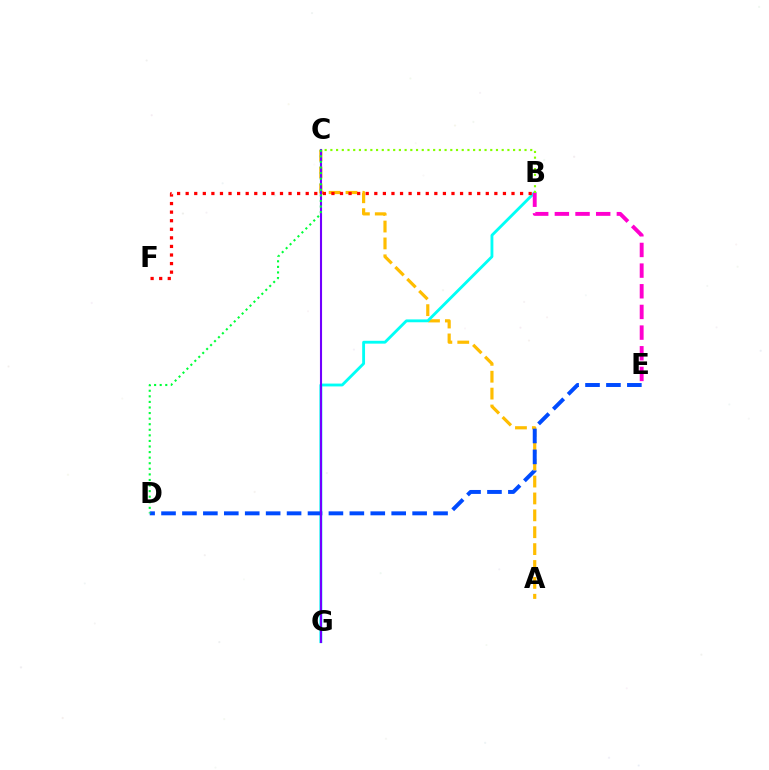{('A', 'C'): [{'color': '#ffbd00', 'line_style': 'dashed', 'thickness': 2.29}], ('B', 'G'): [{'color': '#00fff6', 'line_style': 'solid', 'thickness': 2.05}], ('B', 'E'): [{'color': '#ff00cf', 'line_style': 'dashed', 'thickness': 2.81}], ('B', 'F'): [{'color': '#ff0000', 'line_style': 'dotted', 'thickness': 2.33}], ('D', 'E'): [{'color': '#004bff', 'line_style': 'dashed', 'thickness': 2.84}], ('C', 'G'): [{'color': '#7200ff', 'line_style': 'solid', 'thickness': 1.52}], ('C', 'D'): [{'color': '#00ff39', 'line_style': 'dotted', 'thickness': 1.51}], ('B', 'C'): [{'color': '#84ff00', 'line_style': 'dotted', 'thickness': 1.55}]}